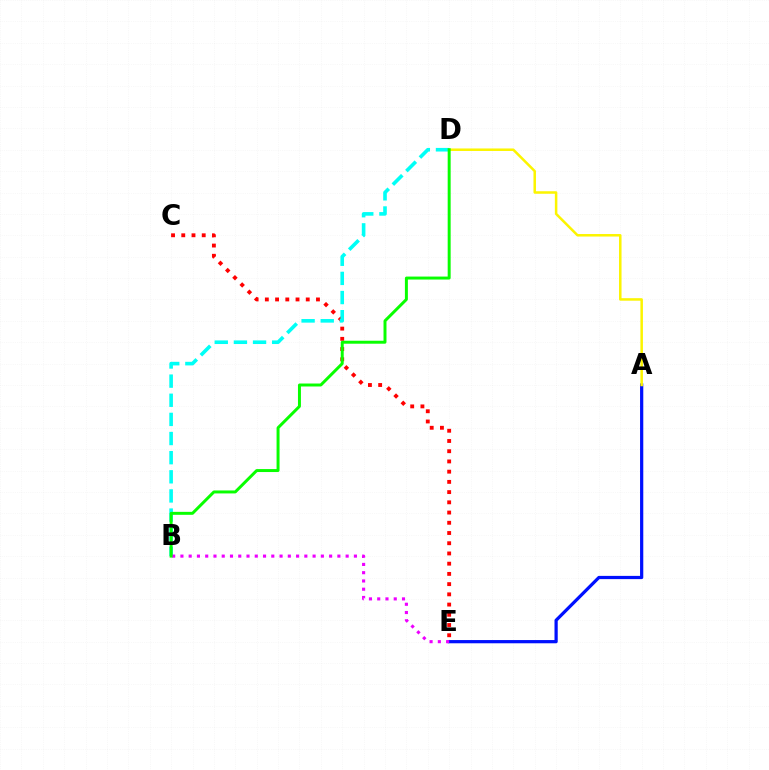{('A', 'E'): [{'color': '#0010ff', 'line_style': 'solid', 'thickness': 2.32}], ('C', 'E'): [{'color': '#ff0000', 'line_style': 'dotted', 'thickness': 2.78}], ('A', 'D'): [{'color': '#fcf500', 'line_style': 'solid', 'thickness': 1.81}], ('B', 'D'): [{'color': '#00fff6', 'line_style': 'dashed', 'thickness': 2.6}, {'color': '#08ff00', 'line_style': 'solid', 'thickness': 2.14}], ('B', 'E'): [{'color': '#ee00ff', 'line_style': 'dotted', 'thickness': 2.24}]}